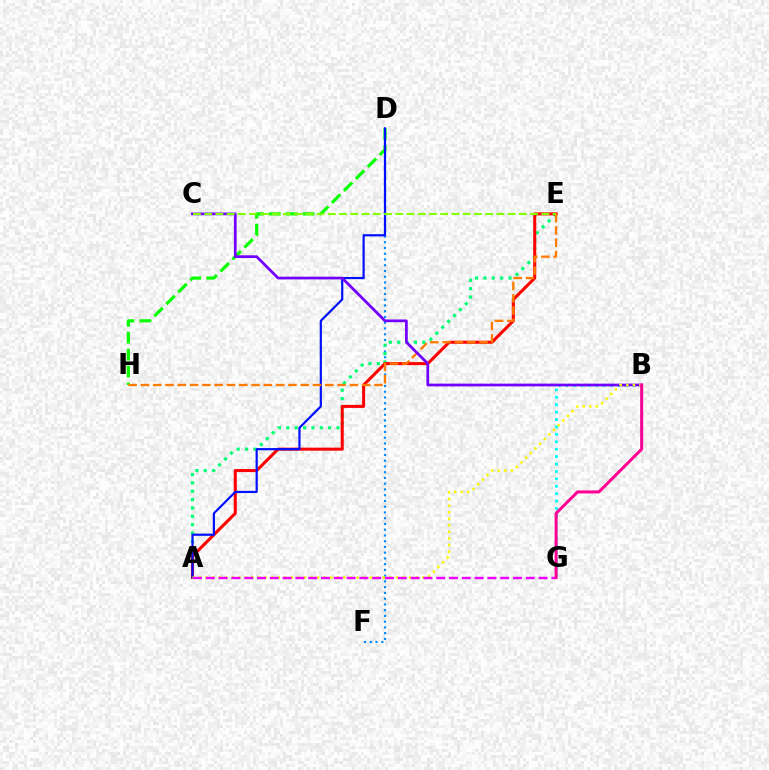{('D', 'F'): [{'color': '#008cff', 'line_style': 'dotted', 'thickness': 1.56}], ('A', 'E'): [{'color': '#00ff74', 'line_style': 'dotted', 'thickness': 2.27}, {'color': '#ff0000', 'line_style': 'solid', 'thickness': 2.19}], ('D', 'H'): [{'color': '#08ff00', 'line_style': 'dashed', 'thickness': 2.3}], ('B', 'G'): [{'color': '#00fff6', 'line_style': 'dotted', 'thickness': 2.01}, {'color': '#ff0094', 'line_style': 'solid', 'thickness': 2.18}], ('A', 'D'): [{'color': '#0010ff', 'line_style': 'solid', 'thickness': 1.58}], ('E', 'H'): [{'color': '#ff7c00', 'line_style': 'dashed', 'thickness': 1.67}], ('B', 'C'): [{'color': '#7200ff', 'line_style': 'solid', 'thickness': 1.96}], ('C', 'E'): [{'color': '#84ff00', 'line_style': 'dashed', 'thickness': 1.53}], ('A', 'B'): [{'color': '#fcf500', 'line_style': 'dotted', 'thickness': 1.78}], ('A', 'G'): [{'color': '#ee00ff', 'line_style': 'dashed', 'thickness': 1.74}]}